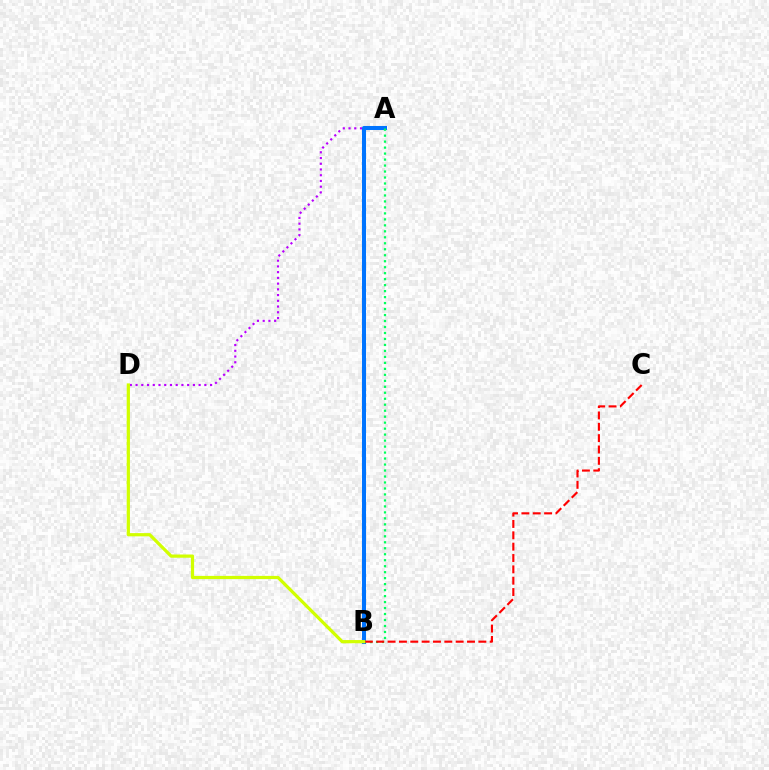{('A', 'D'): [{'color': '#b900ff', 'line_style': 'dotted', 'thickness': 1.56}], ('A', 'B'): [{'color': '#0074ff', 'line_style': 'solid', 'thickness': 2.91}, {'color': '#00ff5c', 'line_style': 'dotted', 'thickness': 1.62}], ('B', 'C'): [{'color': '#ff0000', 'line_style': 'dashed', 'thickness': 1.54}], ('B', 'D'): [{'color': '#d1ff00', 'line_style': 'solid', 'thickness': 2.32}]}